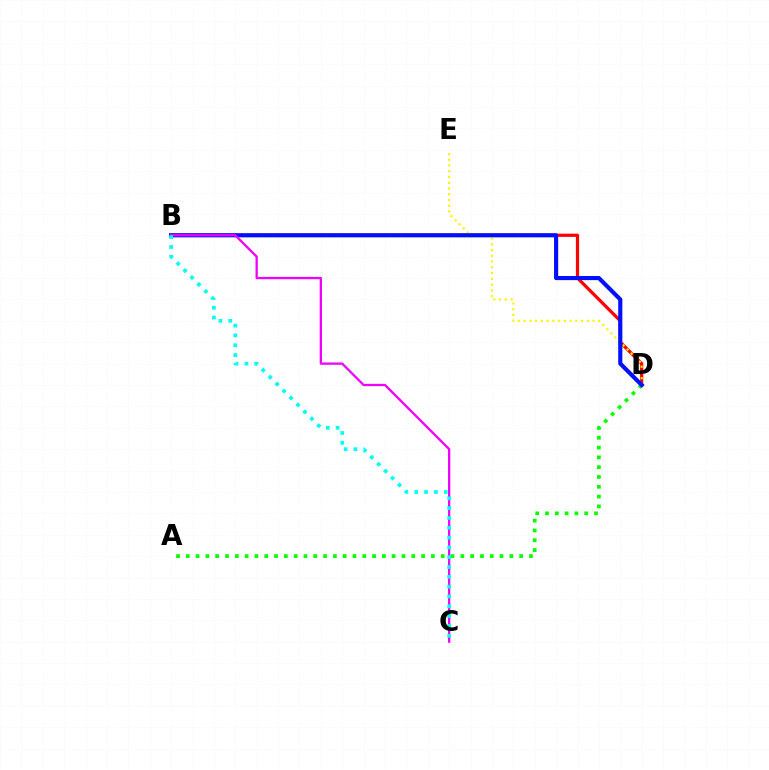{('B', 'D'): [{'color': '#ff0000', 'line_style': 'solid', 'thickness': 2.32}, {'color': '#0010ff', 'line_style': 'solid', 'thickness': 2.98}], ('D', 'E'): [{'color': '#fcf500', 'line_style': 'dotted', 'thickness': 1.56}], ('A', 'D'): [{'color': '#08ff00', 'line_style': 'dotted', 'thickness': 2.66}], ('B', 'C'): [{'color': '#ee00ff', 'line_style': 'solid', 'thickness': 1.64}, {'color': '#00fff6', 'line_style': 'dotted', 'thickness': 2.67}]}